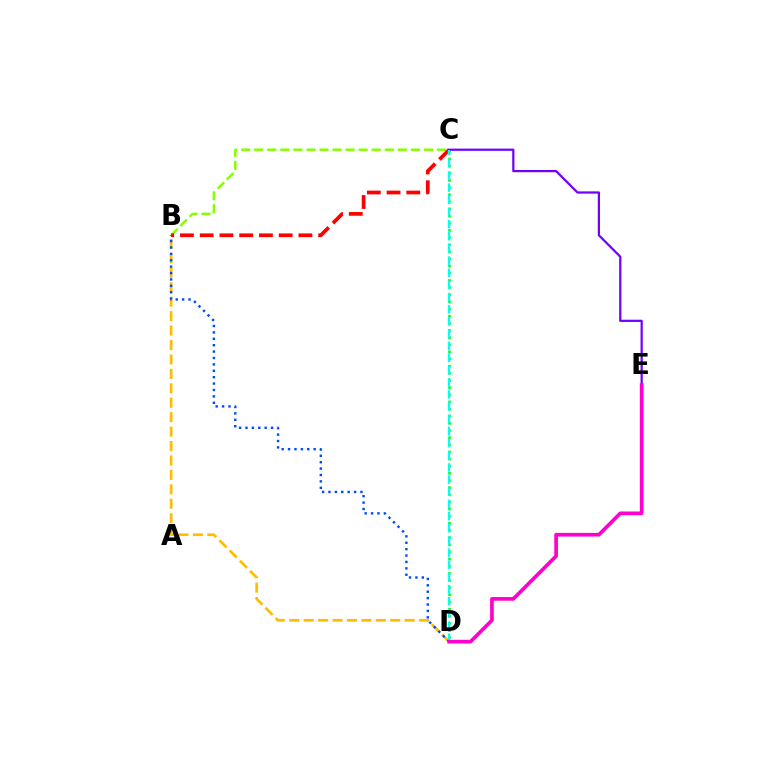{('B', 'D'): [{'color': '#ffbd00', 'line_style': 'dashed', 'thickness': 1.96}, {'color': '#004bff', 'line_style': 'dotted', 'thickness': 1.74}], ('C', 'D'): [{'color': '#00ff39', 'line_style': 'dotted', 'thickness': 1.94}, {'color': '#00fff6', 'line_style': 'dashed', 'thickness': 1.65}], ('B', 'C'): [{'color': '#84ff00', 'line_style': 'dashed', 'thickness': 1.77}, {'color': '#ff0000', 'line_style': 'dashed', 'thickness': 2.68}], ('C', 'E'): [{'color': '#7200ff', 'line_style': 'solid', 'thickness': 1.6}], ('D', 'E'): [{'color': '#ff00cf', 'line_style': 'solid', 'thickness': 2.65}]}